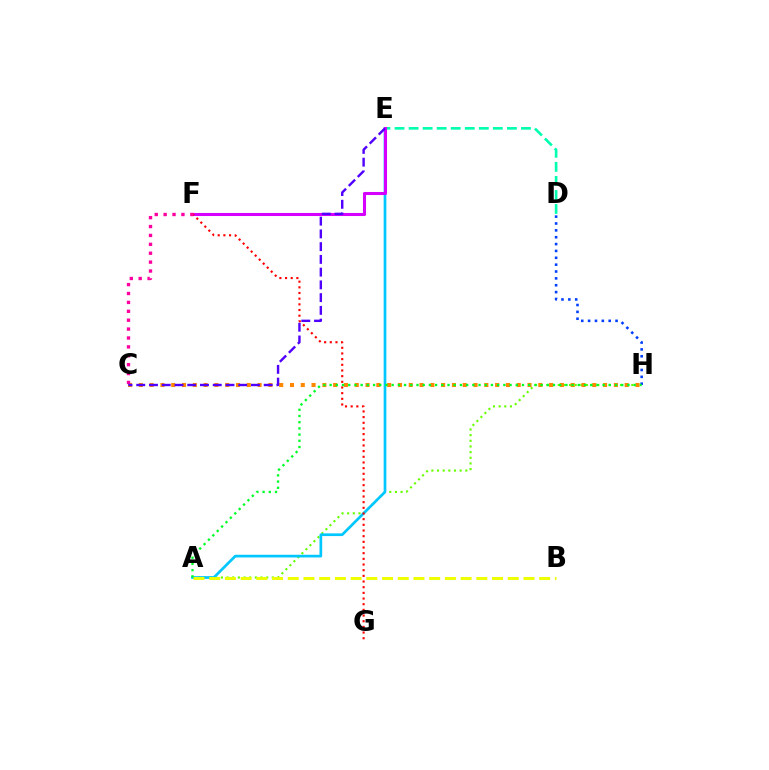{('D', 'E'): [{'color': '#00ffaf', 'line_style': 'dashed', 'thickness': 1.91}], ('A', 'H'): [{'color': '#66ff00', 'line_style': 'dotted', 'thickness': 1.54}, {'color': '#00ff27', 'line_style': 'dotted', 'thickness': 1.69}], ('A', 'E'): [{'color': '#00c7ff', 'line_style': 'solid', 'thickness': 1.94}], ('D', 'H'): [{'color': '#003fff', 'line_style': 'dotted', 'thickness': 1.86}], ('E', 'F'): [{'color': '#d600ff', 'line_style': 'solid', 'thickness': 2.21}], ('C', 'H'): [{'color': '#ff8800', 'line_style': 'dotted', 'thickness': 2.93}], ('A', 'B'): [{'color': '#eeff00', 'line_style': 'dashed', 'thickness': 2.13}], ('F', 'G'): [{'color': '#ff0000', 'line_style': 'dotted', 'thickness': 1.54}], ('C', 'F'): [{'color': '#ff00a0', 'line_style': 'dotted', 'thickness': 2.42}], ('C', 'E'): [{'color': '#4f00ff', 'line_style': 'dashed', 'thickness': 1.73}]}